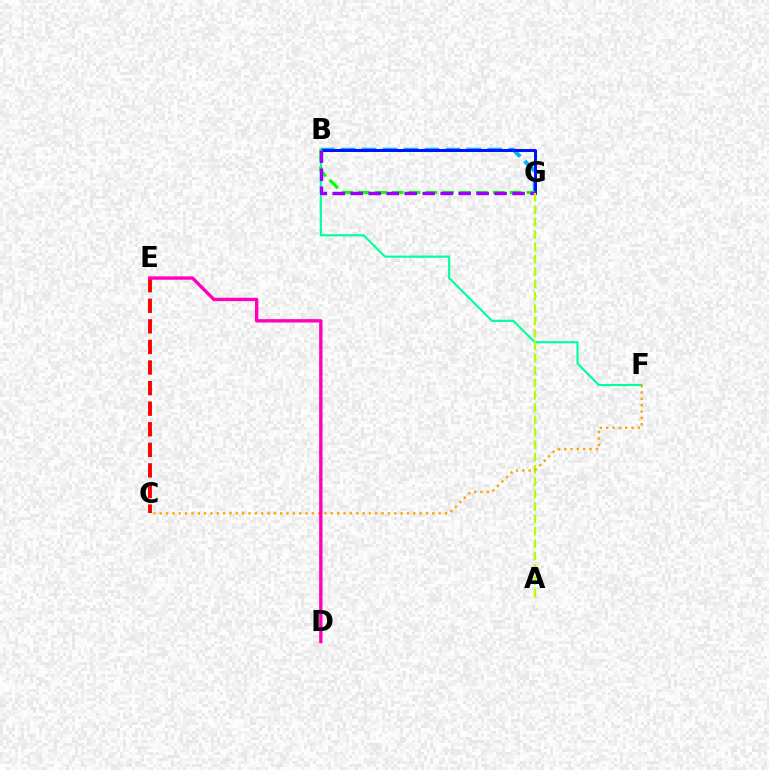{('B', 'G'): [{'color': '#00b5ff', 'line_style': 'dashed', 'thickness': 2.85}, {'color': '#0010ff', 'line_style': 'solid', 'thickness': 2.14}, {'color': '#08ff00', 'line_style': 'dashed', 'thickness': 2.29}, {'color': '#9b00ff', 'line_style': 'dashed', 'thickness': 2.44}], ('B', 'F'): [{'color': '#00ff9d', 'line_style': 'solid', 'thickness': 1.54}], ('A', 'G'): [{'color': '#b3ff00', 'line_style': 'dashed', 'thickness': 1.68}], ('C', 'F'): [{'color': '#ffa500', 'line_style': 'dotted', 'thickness': 1.72}], ('C', 'E'): [{'color': '#ff0000', 'line_style': 'dashed', 'thickness': 2.8}], ('D', 'E'): [{'color': '#ff00bd', 'line_style': 'solid', 'thickness': 2.42}]}